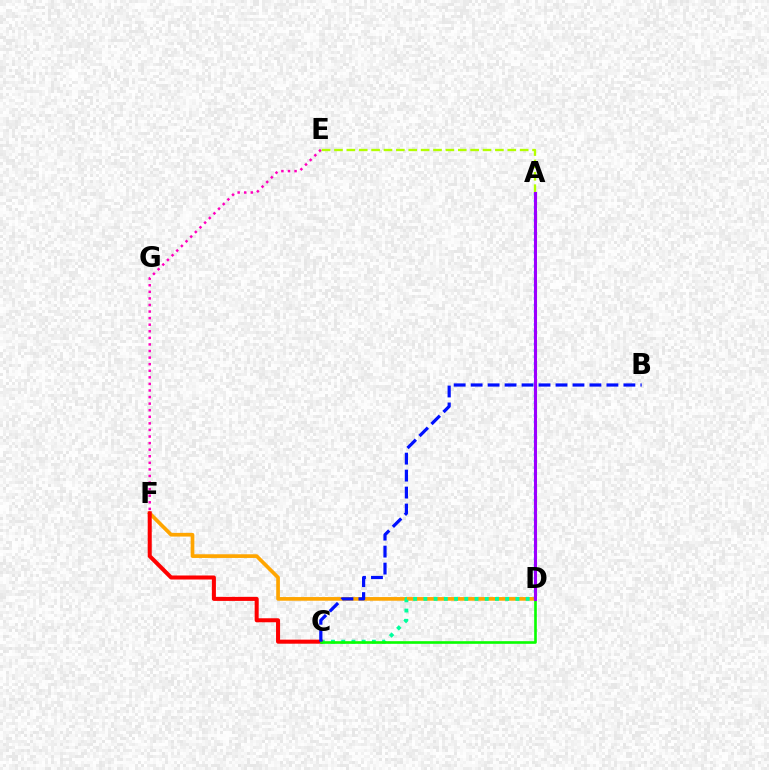{('D', 'F'): [{'color': '#ffa500', 'line_style': 'solid', 'thickness': 2.65}], ('E', 'F'): [{'color': '#ff00bd', 'line_style': 'dotted', 'thickness': 1.79}], ('A', 'D'): [{'color': '#00b5ff', 'line_style': 'dotted', 'thickness': 1.77}, {'color': '#9b00ff', 'line_style': 'solid', 'thickness': 2.21}], ('C', 'D'): [{'color': '#00ff9d', 'line_style': 'dotted', 'thickness': 2.78}, {'color': '#08ff00', 'line_style': 'solid', 'thickness': 1.9}], ('A', 'E'): [{'color': '#b3ff00', 'line_style': 'dashed', 'thickness': 1.68}], ('C', 'F'): [{'color': '#ff0000', 'line_style': 'solid', 'thickness': 2.9}], ('B', 'C'): [{'color': '#0010ff', 'line_style': 'dashed', 'thickness': 2.31}]}